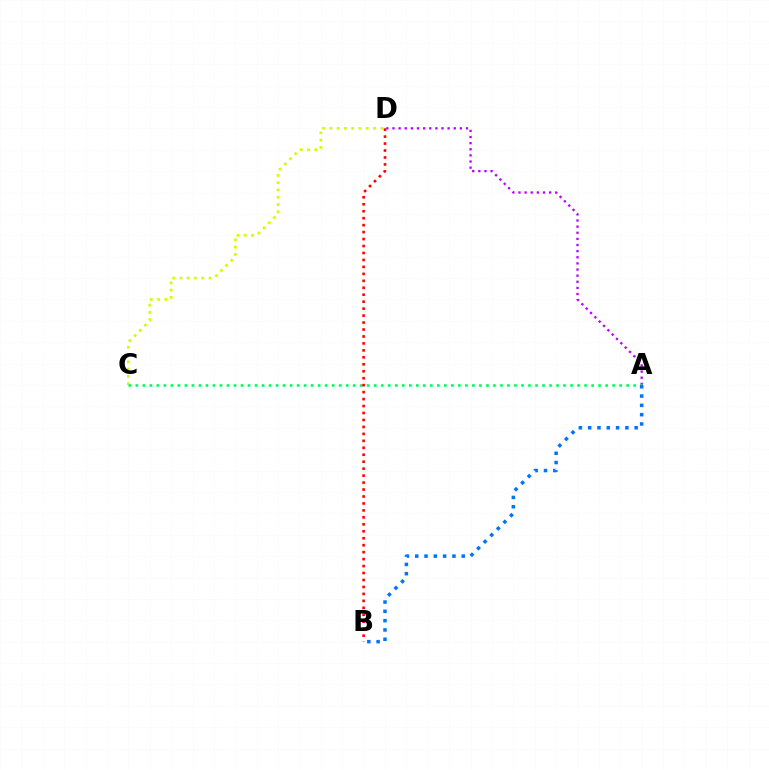{('A', 'D'): [{'color': '#b900ff', 'line_style': 'dotted', 'thickness': 1.66}], ('C', 'D'): [{'color': '#d1ff00', 'line_style': 'dotted', 'thickness': 1.98}], ('A', 'C'): [{'color': '#00ff5c', 'line_style': 'dotted', 'thickness': 1.91}], ('A', 'B'): [{'color': '#0074ff', 'line_style': 'dotted', 'thickness': 2.53}], ('B', 'D'): [{'color': '#ff0000', 'line_style': 'dotted', 'thickness': 1.89}]}